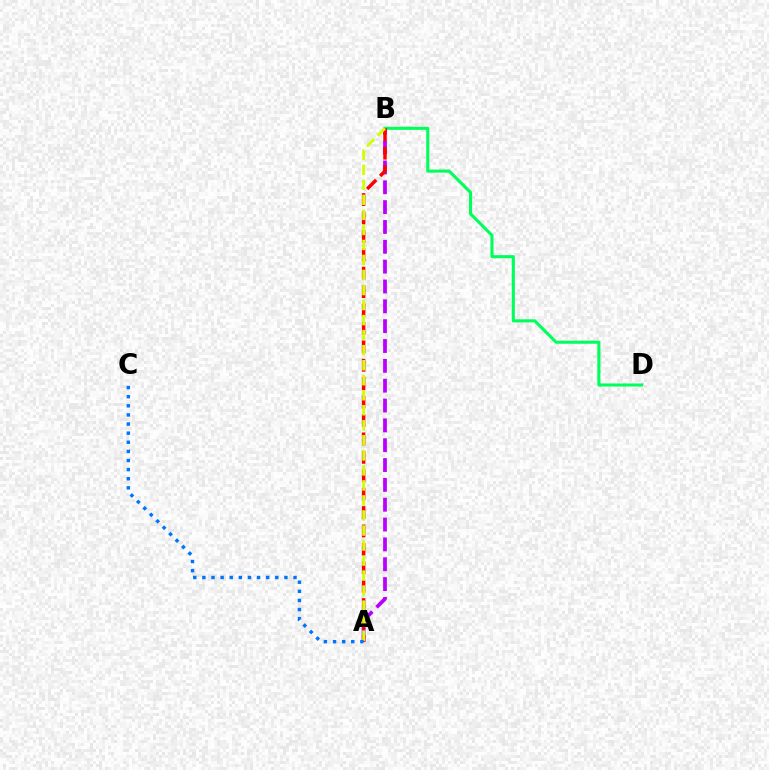{('B', 'D'): [{'color': '#00ff5c', 'line_style': 'solid', 'thickness': 2.22}], ('A', 'B'): [{'color': '#b900ff', 'line_style': 'dashed', 'thickness': 2.7}, {'color': '#ff0000', 'line_style': 'dashed', 'thickness': 2.5}, {'color': '#d1ff00', 'line_style': 'dashed', 'thickness': 2.04}], ('A', 'C'): [{'color': '#0074ff', 'line_style': 'dotted', 'thickness': 2.48}]}